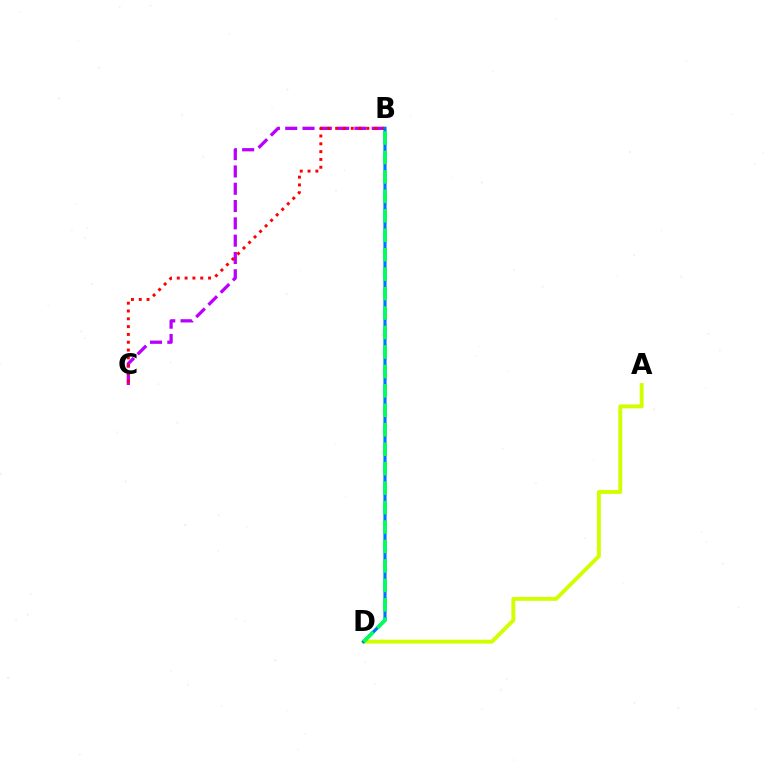{('A', 'D'): [{'color': '#d1ff00', 'line_style': 'solid', 'thickness': 2.81}], ('B', 'C'): [{'color': '#b900ff', 'line_style': 'dashed', 'thickness': 2.35}, {'color': '#ff0000', 'line_style': 'dotted', 'thickness': 2.12}], ('B', 'D'): [{'color': '#0074ff', 'line_style': 'solid', 'thickness': 2.29}, {'color': '#00ff5c', 'line_style': 'dashed', 'thickness': 2.64}]}